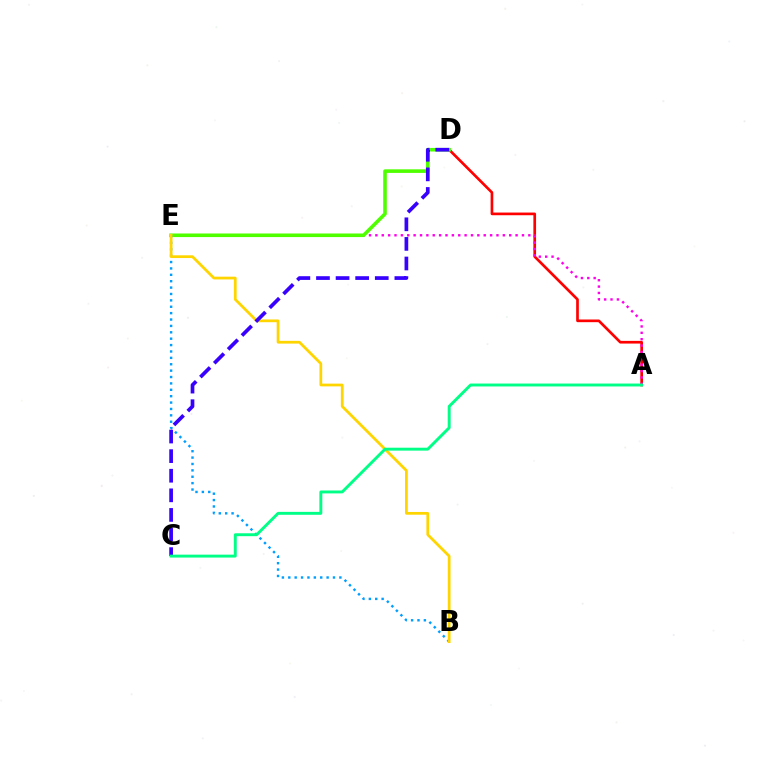{('A', 'D'): [{'color': '#ff0000', 'line_style': 'solid', 'thickness': 1.93}], ('A', 'E'): [{'color': '#ff00ed', 'line_style': 'dotted', 'thickness': 1.73}], ('D', 'E'): [{'color': '#4fff00', 'line_style': 'solid', 'thickness': 2.58}], ('B', 'E'): [{'color': '#009eff', 'line_style': 'dotted', 'thickness': 1.74}, {'color': '#ffd500', 'line_style': 'solid', 'thickness': 1.98}], ('C', 'D'): [{'color': '#3700ff', 'line_style': 'dashed', 'thickness': 2.66}], ('A', 'C'): [{'color': '#00ff86', 'line_style': 'solid', 'thickness': 2.1}]}